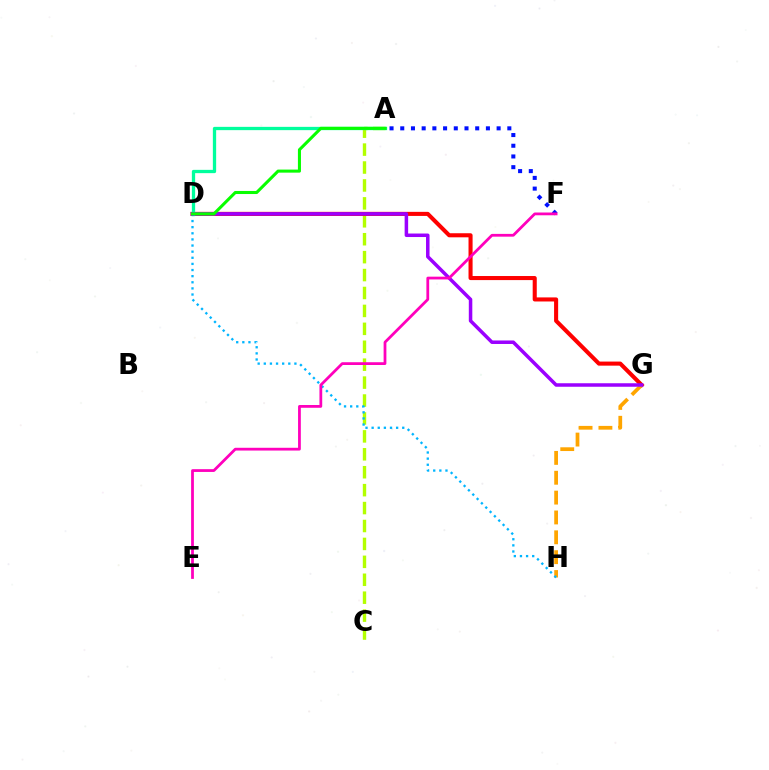{('A', 'C'): [{'color': '#b3ff00', 'line_style': 'dashed', 'thickness': 2.43}], ('D', 'G'): [{'color': '#ff0000', 'line_style': 'solid', 'thickness': 2.93}, {'color': '#9b00ff', 'line_style': 'solid', 'thickness': 2.53}], ('A', 'F'): [{'color': '#0010ff', 'line_style': 'dotted', 'thickness': 2.91}], ('A', 'D'): [{'color': '#00ff9d', 'line_style': 'solid', 'thickness': 2.37}, {'color': '#08ff00', 'line_style': 'solid', 'thickness': 2.2}], ('G', 'H'): [{'color': '#ffa500', 'line_style': 'dashed', 'thickness': 2.7}], ('D', 'H'): [{'color': '#00b5ff', 'line_style': 'dotted', 'thickness': 1.66}], ('E', 'F'): [{'color': '#ff00bd', 'line_style': 'solid', 'thickness': 2.0}]}